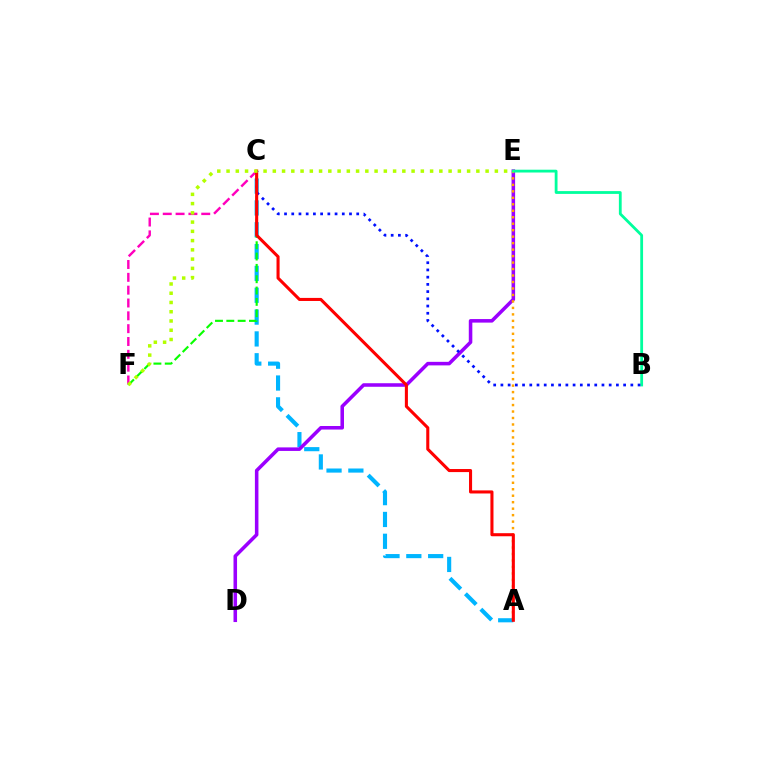{('C', 'F'): [{'color': '#ff00bd', 'line_style': 'dashed', 'thickness': 1.74}, {'color': '#08ff00', 'line_style': 'dashed', 'thickness': 1.54}], ('A', 'C'): [{'color': '#00b5ff', 'line_style': 'dashed', 'thickness': 2.97}, {'color': '#ff0000', 'line_style': 'solid', 'thickness': 2.21}], ('D', 'E'): [{'color': '#9b00ff', 'line_style': 'solid', 'thickness': 2.55}], ('A', 'E'): [{'color': '#ffa500', 'line_style': 'dotted', 'thickness': 1.76}], ('B', 'E'): [{'color': '#00ff9d', 'line_style': 'solid', 'thickness': 2.01}], ('B', 'C'): [{'color': '#0010ff', 'line_style': 'dotted', 'thickness': 1.96}], ('E', 'F'): [{'color': '#b3ff00', 'line_style': 'dotted', 'thickness': 2.51}]}